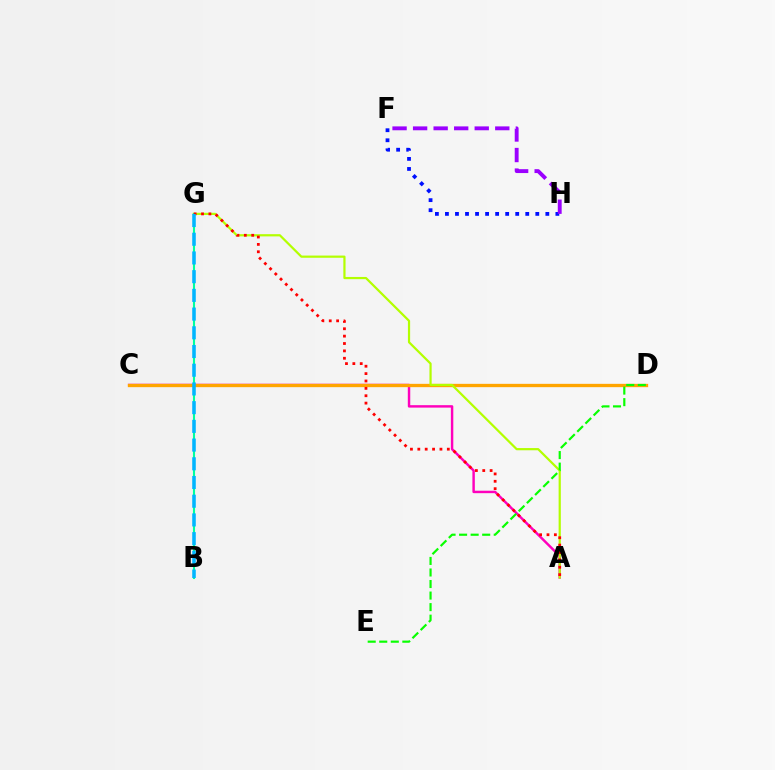{('F', 'H'): [{'color': '#0010ff', 'line_style': 'dotted', 'thickness': 2.73}, {'color': '#9b00ff', 'line_style': 'dashed', 'thickness': 2.79}], ('A', 'C'): [{'color': '#ff00bd', 'line_style': 'solid', 'thickness': 1.76}], ('C', 'D'): [{'color': '#ffa500', 'line_style': 'solid', 'thickness': 2.39}], ('A', 'G'): [{'color': '#b3ff00', 'line_style': 'solid', 'thickness': 1.59}, {'color': '#ff0000', 'line_style': 'dotted', 'thickness': 2.0}], ('D', 'E'): [{'color': '#08ff00', 'line_style': 'dashed', 'thickness': 1.57}], ('B', 'G'): [{'color': '#00ff9d', 'line_style': 'solid', 'thickness': 1.51}, {'color': '#00b5ff', 'line_style': 'dashed', 'thickness': 2.54}]}